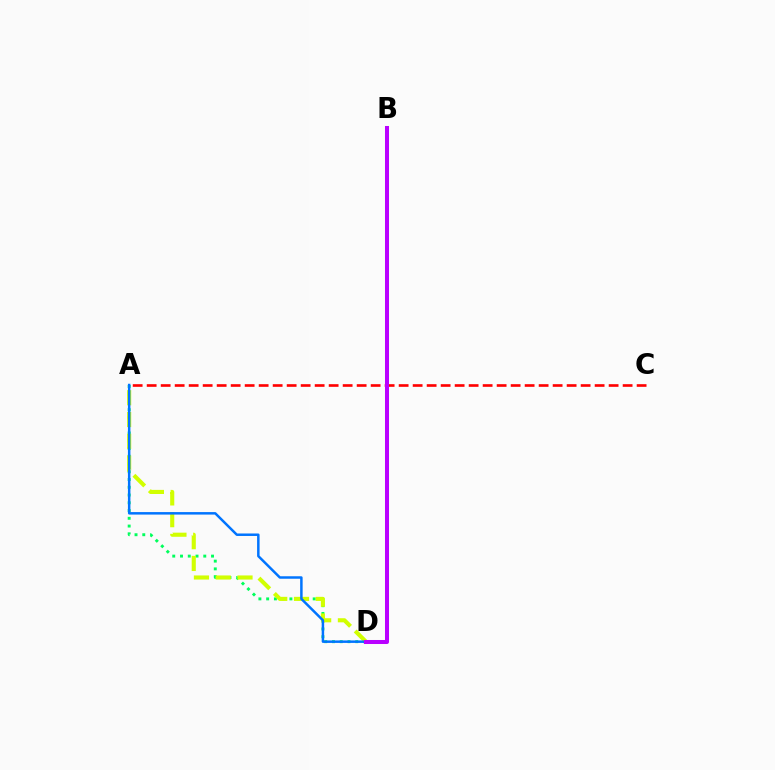{('A', 'D'): [{'color': '#00ff5c', 'line_style': 'dotted', 'thickness': 2.11}, {'color': '#d1ff00', 'line_style': 'dashed', 'thickness': 2.96}, {'color': '#0074ff', 'line_style': 'solid', 'thickness': 1.79}], ('A', 'C'): [{'color': '#ff0000', 'line_style': 'dashed', 'thickness': 1.9}], ('B', 'D'): [{'color': '#b900ff', 'line_style': 'solid', 'thickness': 2.9}]}